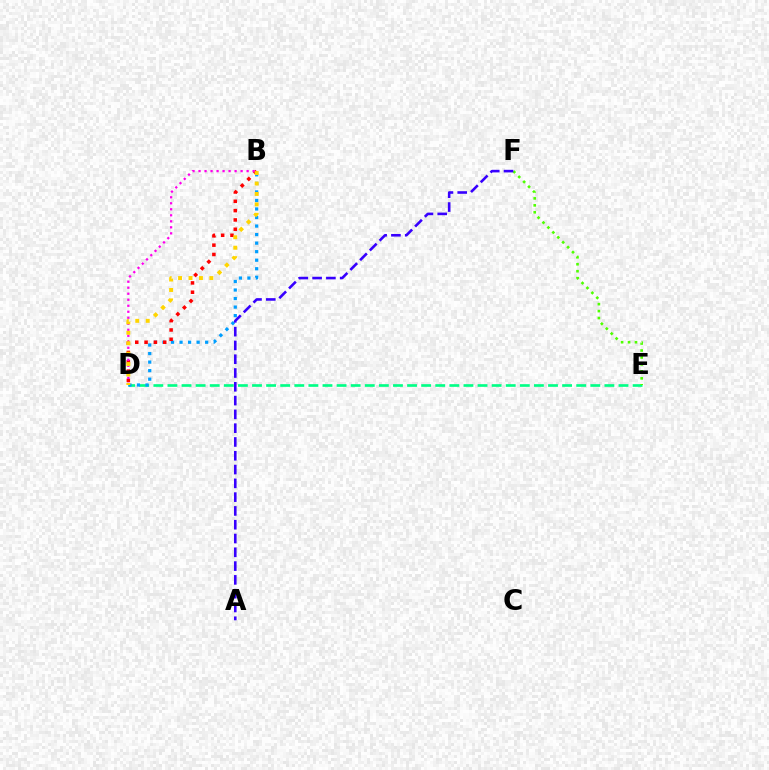{('D', 'E'): [{'color': '#00ff86', 'line_style': 'dashed', 'thickness': 1.91}], ('B', 'D'): [{'color': '#009eff', 'line_style': 'dotted', 'thickness': 2.32}, {'color': '#ff0000', 'line_style': 'dotted', 'thickness': 2.53}, {'color': '#ff00ed', 'line_style': 'dotted', 'thickness': 1.63}, {'color': '#ffd500', 'line_style': 'dotted', 'thickness': 2.84}], ('E', 'F'): [{'color': '#4fff00', 'line_style': 'dotted', 'thickness': 1.89}], ('A', 'F'): [{'color': '#3700ff', 'line_style': 'dashed', 'thickness': 1.87}]}